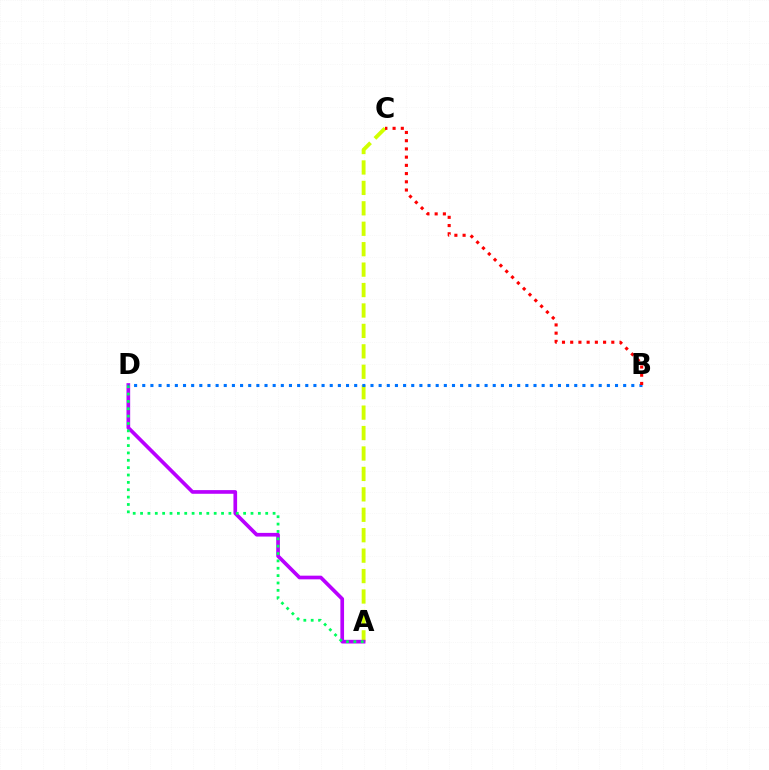{('A', 'C'): [{'color': '#d1ff00', 'line_style': 'dashed', 'thickness': 2.78}], ('A', 'D'): [{'color': '#b900ff', 'line_style': 'solid', 'thickness': 2.64}, {'color': '#00ff5c', 'line_style': 'dotted', 'thickness': 2.0}], ('B', 'D'): [{'color': '#0074ff', 'line_style': 'dotted', 'thickness': 2.21}], ('B', 'C'): [{'color': '#ff0000', 'line_style': 'dotted', 'thickness': 2.23}]}